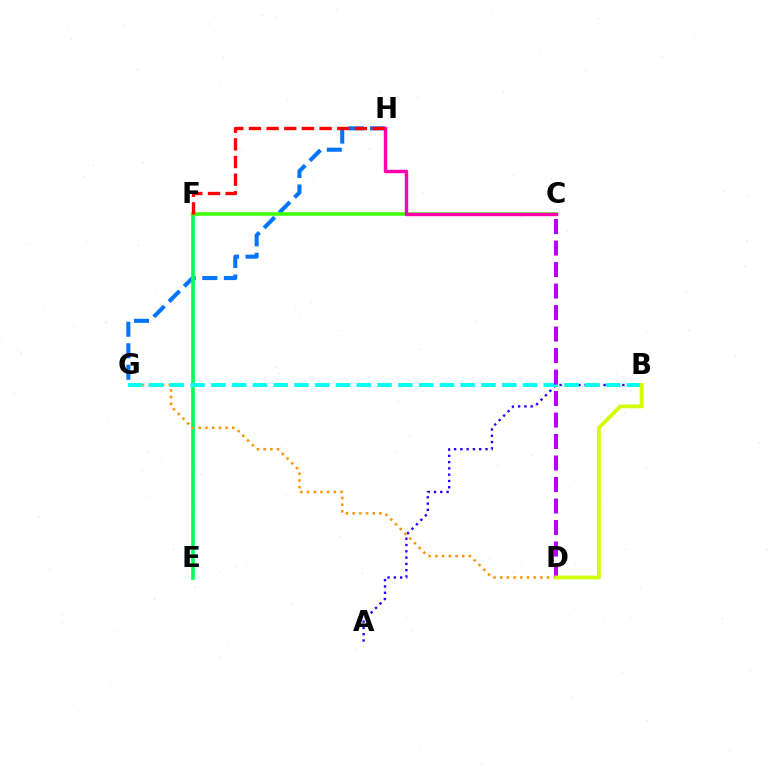{('G', 'H'): [{'color': '#0074ff', 'line_style': 'dashed', 'thickness': 2.92}], ('E', 'F'): [{'color': '#00ff5c', 'line_style': 'solid', 'thickness': 2.63}], ('A', 'B'): [{'color': '#2500ff', 'line_style': 'dotted', 'thickness': 1.71}], ('C', 'F'): [{'color': '#3dff00', 'line_style': 'solid', 'thickness': 2.54}], ('C', 'H'): [{'color': '#ff00ac', 'line_style': 'solid', 'thickness': 2.46}], ('D', 'G'): [{'color': '#ff9400', 'line_style': 'dotted', 'thickness': 1.82}], ('B', 'G'): [{'color': '#00fff6', 'line_style': 'dashed', 'thickness': 2.82}], ('C', 'D'): [{'color': '#b900ff', 'line_style': 'dashed', 'thickness': 2.92}], ('F', 'H'): [{'color': '#ff0000', 'line_style': 'dashed', 'thickness': 2.4}], ('B', 'D'): [{'color': '#d1ff00', 'line_style': 'solid', 'thickness': 2.72}]}